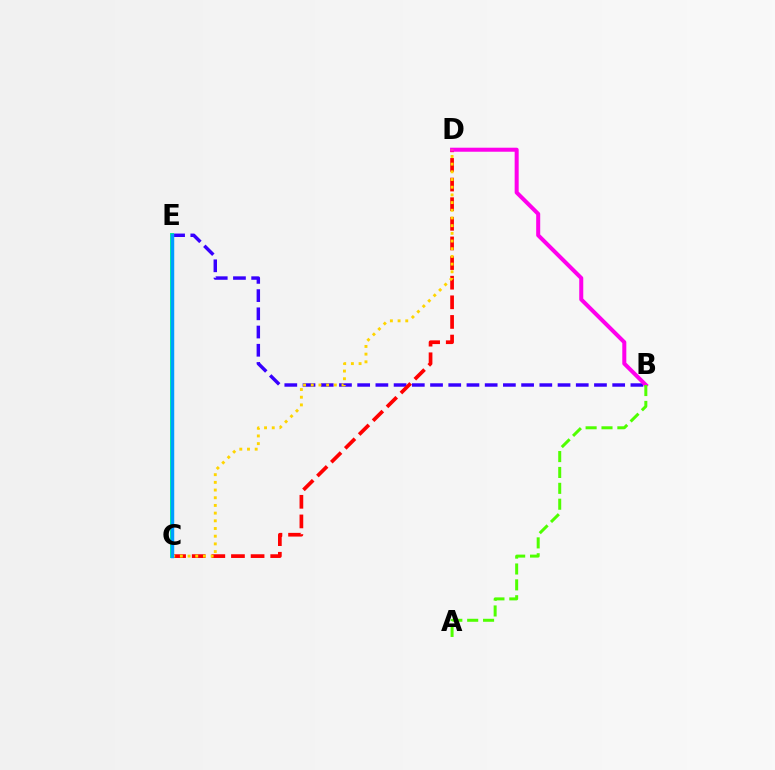{('B', 'E'): [{'color': '#3700ff', 'line_style': 'dashed', 'thickness': 2.47}], ('C', 'D'): [{'color': '#ff0000', 'line_style': 'dashed', 'thickness': 2.67}, {'color': '#ffd500', 'line_style': 'dotted', 'thickness': 2.09}], ('B', 'D'): [{'color': '#ff00ed', 'line_style': 'solid', 'thickness': 2.9}], ('A', 'B'): [{'color': '#4fff00', 'line_style': 'dashed', 'thickness': 2.16}], ('C', 'E'): [{'color': '#00ff86', 'line_style': 'solid', 'thickness': 2.84}, {'color': '#009eff', 'line_style': 'solid', 'thickness': 2.49}]}